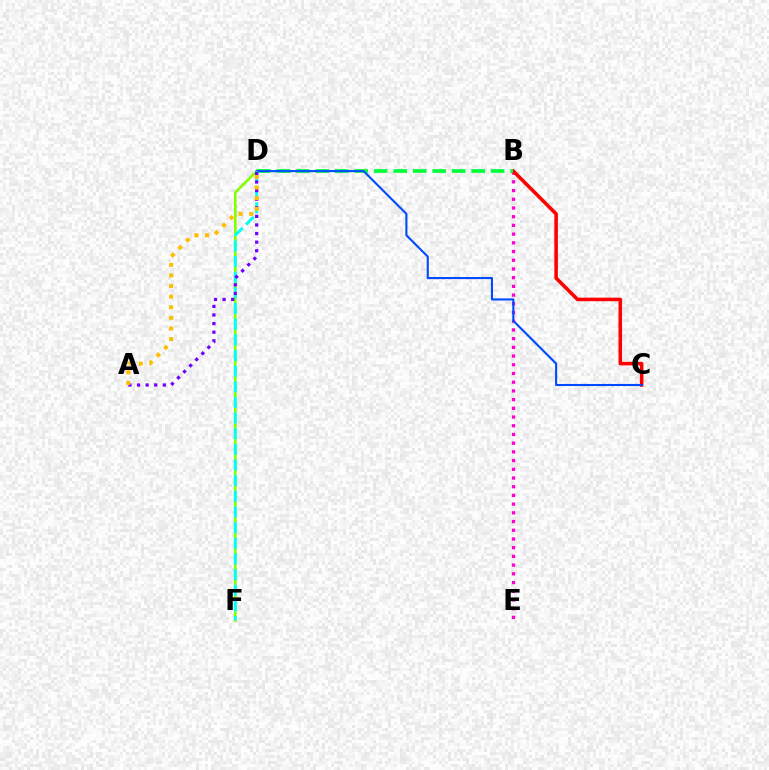{('B', 'E'): [{'color': '#ff00cf', 'line_style': 'dotted', 'thickness': 2.37}], ('B', 'C'): [{'color': '#ff0000', 'line_style': 'solid', 'thickness': 2.56}], ('D', 'F'): [{'color': '#84ff00', 'line_style': 'solid', 'thickness': 1.87}, {'color': '#00fff6', 'line_style': 'dashed', 'thickness': 2.13}], ('B', 'D'): [{'color': '#00ff39', 'line_style': 'dashed', 'thickness': 2.65}], ('C', 'D'): [{'color': '#004bff', 'line_style': 'solid', 'thickness': 1.51}], ('A', 'D'): [{'color': '#7200ff', 'line_style': 'dotted', 'thickness': 2.33}, {'color': '#ffbd00', 'line_style': 'dotted', 'thickness': 2.88}]}